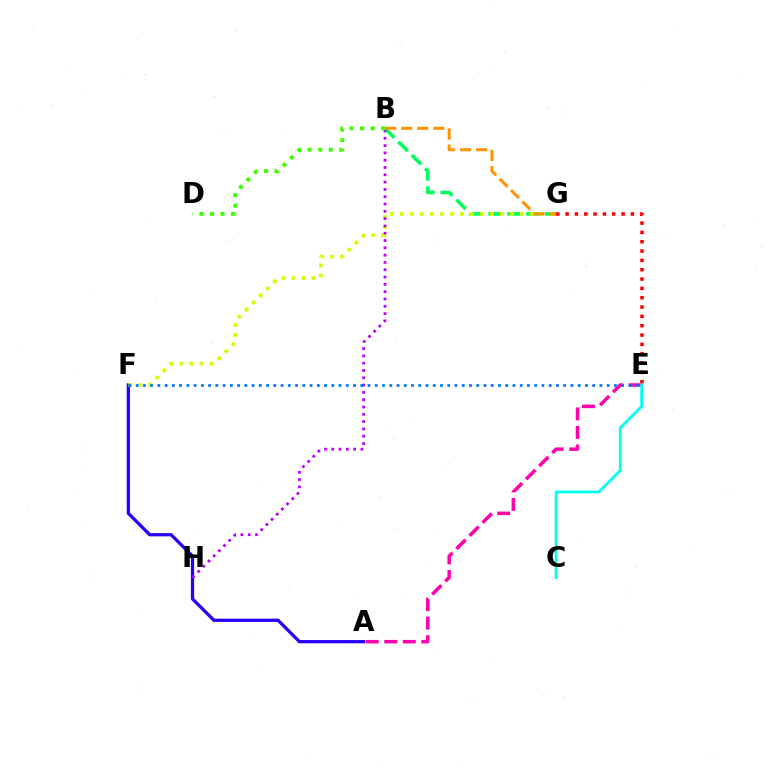{('A', 'E'): [{'color': '#ff00ac', 'line_style': 'dashed', 'thickness': 2.52}], ('B', 'G'): [{'color': '#00ff5c', 'line_style': 'dashed', 'thickness': 2.57}, {'color': '#ff9400', 'line_style': 'dashed', 'thickness': 2.18}], ('E', 'G'): [{'color': '#ff0000', 'line_style': 'dotted', 'thickness': 2.54}], ('A', 'F'): [{'color': '#2500ff', 'line_style': 'solid', 'thickness': 2.34}], ('C', 'E'): [{'color': '#00fff6', 'line_style': 'solid', 'thickness': 2.01}], ('F', 'G'): [{'color': '#d1ff00', 'line_style': 'dotted', 'thickness': 2.72}], ('B', 'H'): [{'color': '#b900ff', 'line_style': 'dotted', 'thickness': 1.98}], ('E', 'F'): [{'color': '#0074ff', 'line_style': 'dotted', 'thickness': 1.97}], ('B', 'D'): [{'color': '#3dff00', 'line_style': 'dotted', 'thickness': 2.86}]}